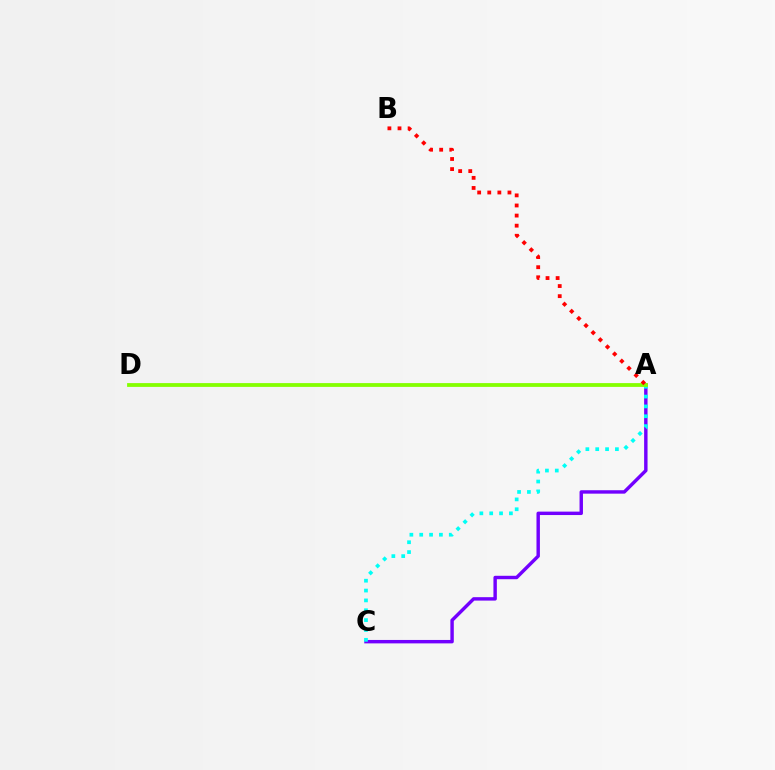{('A', 'C'): [{'color': '#7200ff', 'line_style': 'solid', 'thickness': 2.46}, {'color': '#00fff6', 'line_style': 'dotted', 'thickness': 2.68}], ('A', 'D'): [{'color': '#84ff00', 'line_style': 'solid', 'thickness': 2.73}], ('A', 'B'): [{'color': '#ff0000', 'line_style': 'dotted', 'thickness': 2.74}]}